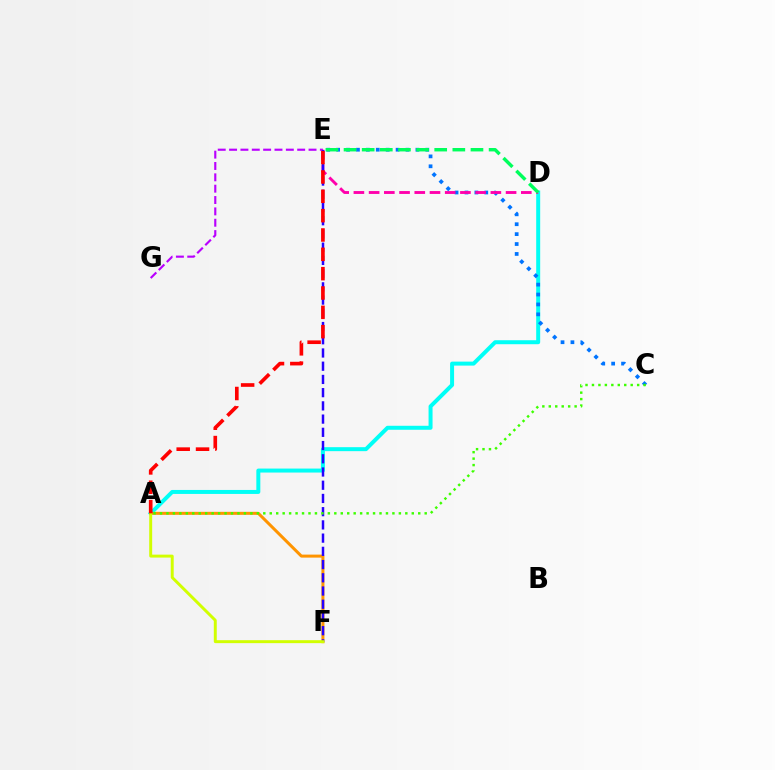{('A', 'D'): [{'color': '#00fff6', 'line_style': 'solid', 'thickness': 2.87}], ('C', 'E'): [{'color': '#0074ff', 'line_style': 'dotted', 'thickness': 2.69}], ('A', 'F'): [{'color': '#ff9400', 'line_style': 'solid', 'thickness': 2.17}, {'color': '#d1ff00', 'line_style': 'solid', 'thickness': 2.13}], ('E', 'G'): [{'color': '#b900ff', 'line_style': 'dashed', 'thickness': 1.54}], ('D', 'E'): [{'color': '#ff00ac', 'line_style': 'dashed', 'thickness': 2.07}, {'color': '#00ff5c', 'line_style': 'dashed', 'thickness': 2.46}], ('E', 'F'): [{'color': '#2500ff', 'line_style': 'dashed', 'thickness': 1.8}], ('A', 'C'): [{'color': '#3dff00', 'line_style': 'dotted', 'thickness': 1.75}], ('A', 'E'): [{'color': '#ff0000', 'line_style': 'dashed', 'thickness': 2.63}]}